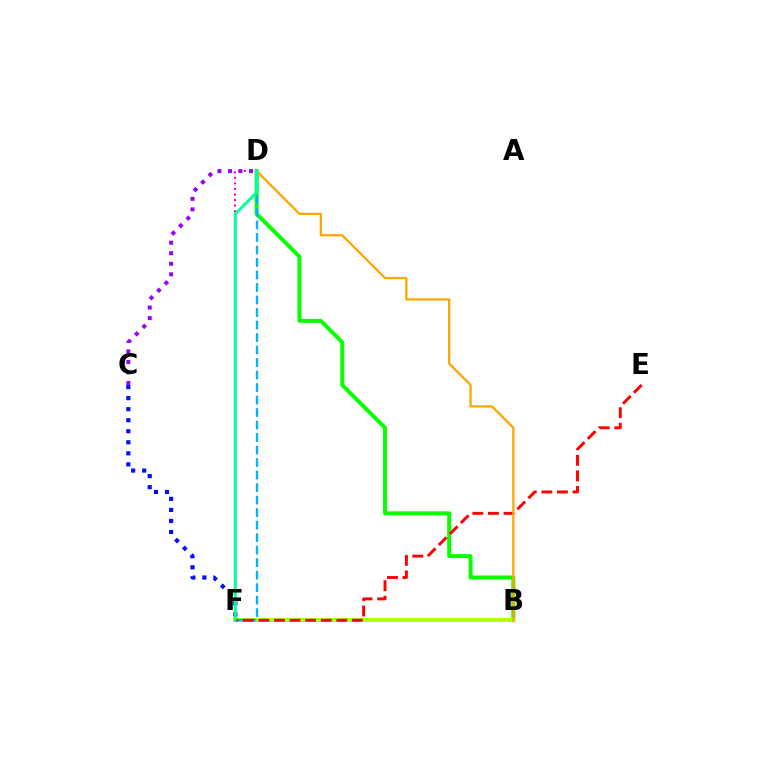{('B', 'D'): [{'color': '#08ff00', 'line_style': 'solid', 'thickness': 2.86}, {'color': '#ffa500', 'line_style': 'solid', 'thickness': 1.63}], ('D', 'F'): [{'color': '#ff00bd', 'line_style': 'dotted', 'thickness': 1.51}, {'color': '#00b5ff', 'line_style': 'dashed', 'thickness': 1.7}, {'color': '#00ff9d', 'line_style': 'solid', 'thickness': 2.14}], ('B', 'F'): [{'color': '#b3ff00', 'line_style': 'solid', 'thickness': 2.81}], ('C', 'D'): [{'color': '#9b00ff', 'line_style': 'dotted', 'thickness': 2.86}], ('E', 'F'): [{'color': '#ff0000', 'line_style': 'dashed', 'thickness': 2.12}], ('C', 'F'): [{'color': '#0010ff', 'line_style': 'dotted', 'thickness': 3.0}]}